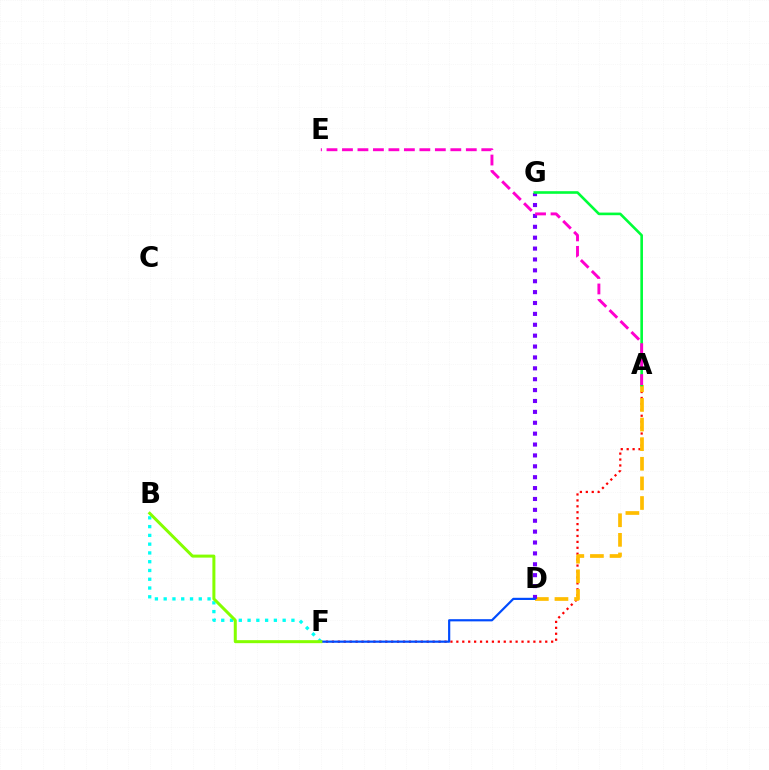{('A', 'F'): [{'color': '#ff0000', 'line_style': 'dotted', 'thickness': 1.61}], ('B', 'F'): [{'color': '#00fff6', 'line_style': 'dotted', 'thickness': 2.38}, {'color': '#84ff00', 'line_style': 'solid', 'thickness': 2.16}], ('A', 'D'): [{'color': '#ffbd00', 'line_style': 'dashed', 'thickness': 2.66}], ('D', 'G'): [{'color': '#7200ff', 'line_style': 'dotted', 'thickness': 2.96}], ('D', 'F'): [{'color': '#004bff', 'line_style': 'solid', 'thickness': 1.58}], ('A', 'G'): [{'color': '#00ff39', 'line_style': 'solid', 'thickness': 1.89}], ('A', 'E'): [{'color': '#ff00cf', 'line_style': 'dashed', 'thickness': 2.1}]}